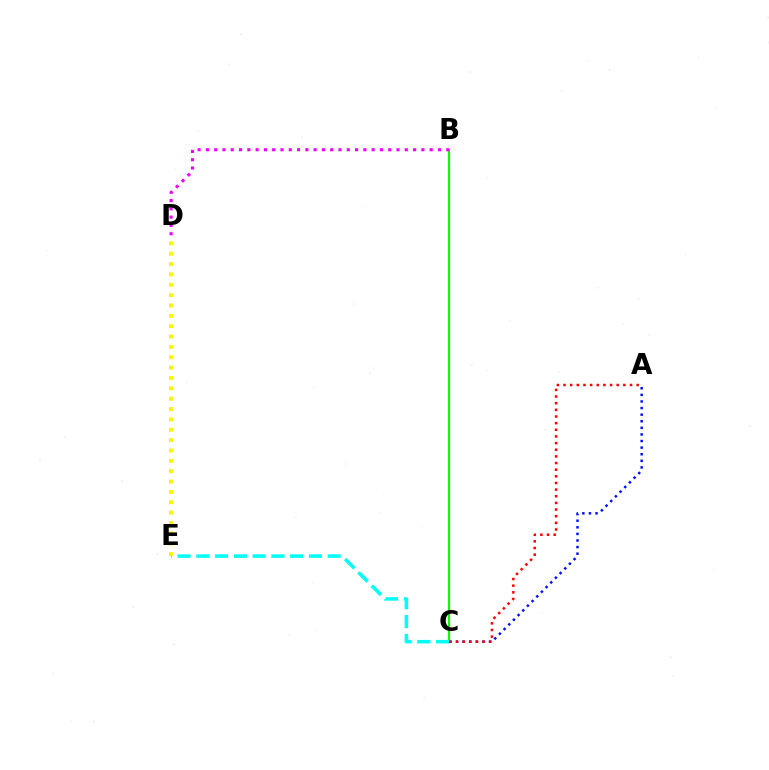{('A', 'C'): [{'color': '#0010ff', 'line_style': 'dotted', 'thickness': 1.79}, {'color': '#ff0000', 'line_style': 'dotted', 'thickness': 1.81}], ('B', 'C'): [{'color': '#08ff00', 'line_style': 'solid', 'thickness': 1.57}], ('C', 'E'): [{'color': '#00fff6', 'line_style': 'dashed', 'thickness': 2.55}], ('D', 'E'): [{'color': '#fcf500', 'line_style': 'dotted', 'thickness': 2.81}], ('B', 'D'): [{'color': '#ee00ff', 'line_style': 'dotted', 'thickness': 2.25}]}